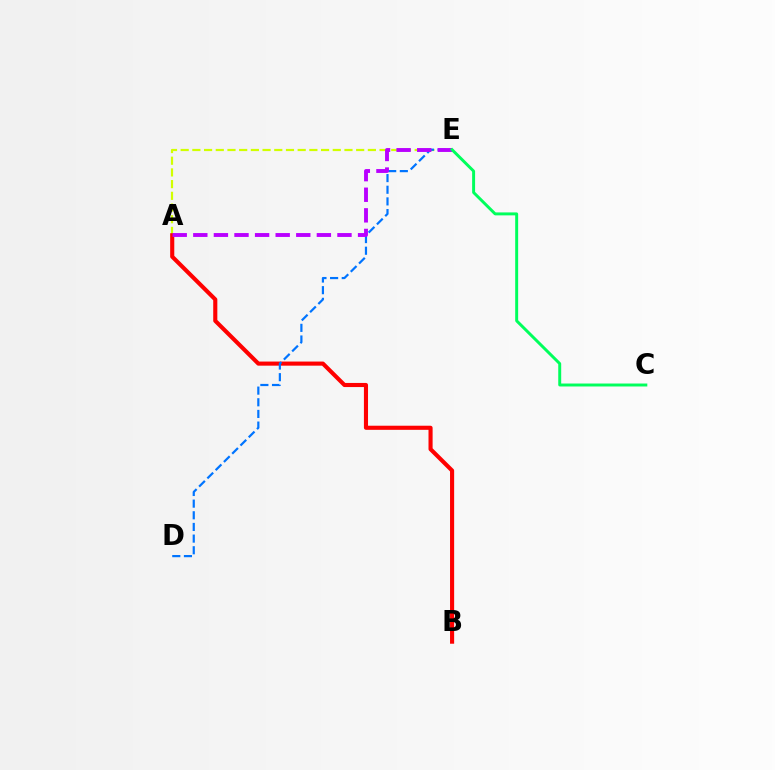{('A', 'E'): [{'color': '#d1ff00', 'line_style': 'dashed', 'thickness': 1.59}, {'color': '#b900ff', 'line_style': 'dashed', 'thickness': 2.8}], ('A', 'B'): [{'color': '#ff0000', 'line_style': 'solid', 'thickness': 2.96}], ('D', 'E'): [{'color': '#0074ff', 'line_style': 'dashed', 'thickness': 1.58}], ('C', 'E'): [{'color': '#00ff5c', 'line_style': 'solid', 'thickness': 2.13}]}